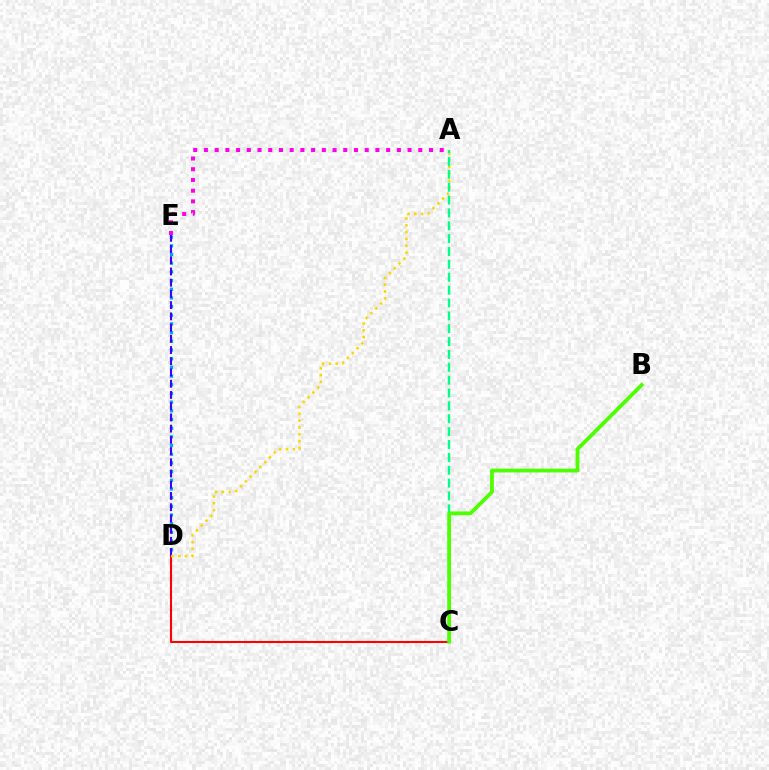{('C', 'D'): [{'color': '#ff0000', 'line_style': 'solid', 'thickness': 1.51}], ('D', 'E'): [{'color': '#009eff', 'line_style': 'dotted', 'thickness': 2.36}, {'color': '#3700ff', 'line_style': 'dashed', 'thickness': 1.52}], ('A', 'D'): [{'color': '#ffd500', 'line_style': 'dotted', 'thickness': 1.85}], ('A', 'C'): [{'color': '#00ff86', 'line_style': 'dashed', 'thickness': 1.75}], ('A', 'E'): [{'color': '#ff00ed', 'line_style': 'dotted', 'thickness': 2.91}], ('B', 'C'): [{'color': '#4fff00', 'line_style': 'solid', 'thickness': 2.74}]}